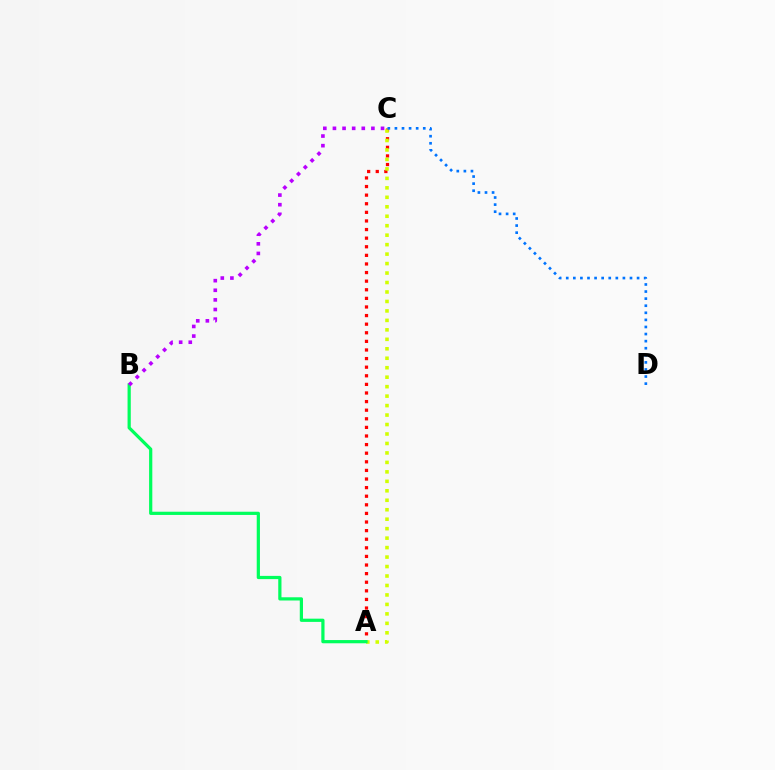{('A', 'C'): [{'color': '#ff0000', 'line_style': 'dotted', 'thickness': 2.34}, {'color': '#d1ff00', 'line_style': 'dotted', 'thickness': 2.57}], ('C', 'D'): [{'color': '#0074ff', 'line_style': 'dotted', 'thickness': 1.92}], ('A', 'B'): [{'color': '#00ff5c', 'line_style': 'solid', 'thickness': 2.32}], ('B', 'C'): [{'color': '#b900ff', 'line_style': 'dotted', 'thickness': 2.61}]}